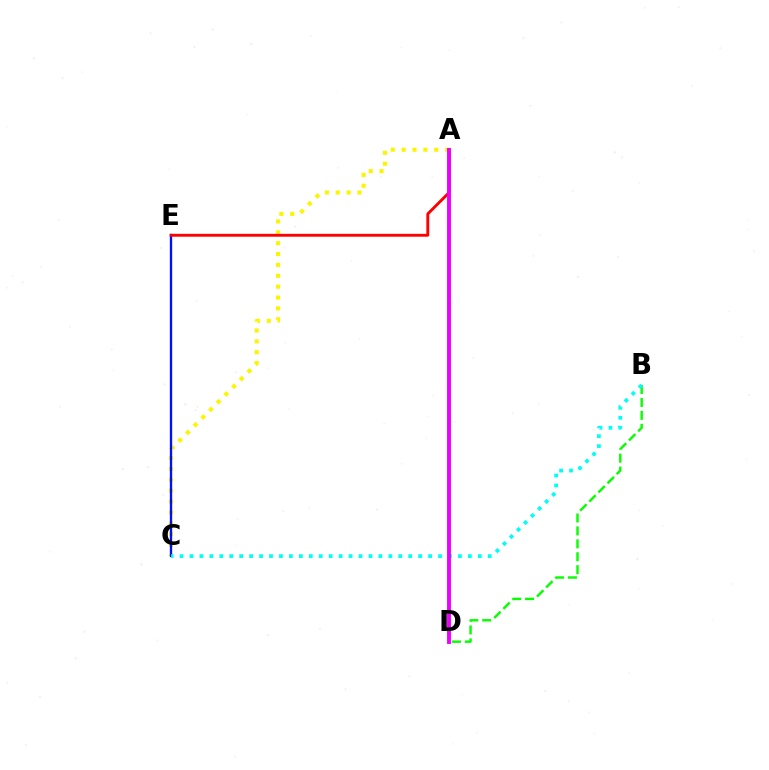{('B', 'D'): [{'color': '#08ff00', 'line_style': 'dashed', 'thickness': 1.76}], ('A', 'C'): [{'color': '#fcf500', 'line_style': 'dotted', 'thickness': 2.95}], ('C', 'E'): [{'color': '#0010ff', 'line_style': 'solid', 'thickness': 1.68}], ('A', 'E'): [{'color': '#ff0000', 'line_style': 'solid', 'thickness': 2.07}], ('B', 'C'): [{'color': '#00fff6', 'line_style': 'dotted', 'thickness': 2.7}], ('A', 'D'): [{'color': '#ee00ff', 'line_style': 'solid', 'thickness': 2.8}]}